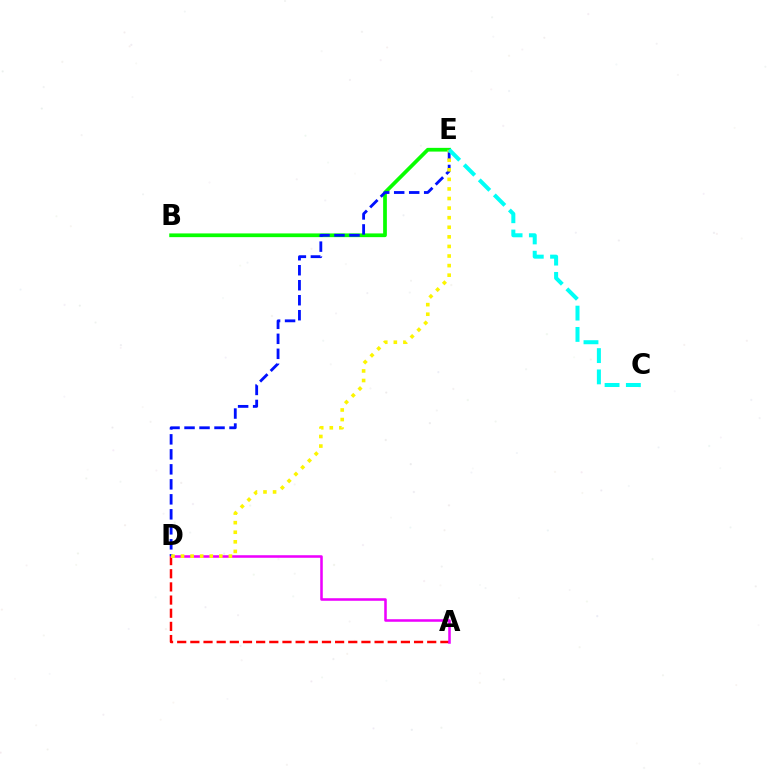{('A', 'D'): [{'color': '#ff0000', 'line_style': 'dashed', 'thickness': 1.79}, {'color': '#ee00ff', 'line_style': 'solid', 'thickness': 1.83}], ('B', 'E'): [{'color': '#08ff00', 'line_style': 'solid', 'thickness': 2.68}], ('D', 'E'): [{'color': '#0010ff', 'line_style': 'dashed', 'thickness': 2.04}, {'color': '#fcf500', 'line_style': 'dotted', 'thickness': 2.6}], ('C', 'E'): [{'color': '#00fff6', 'line_style': 'dashed', 'thickness': 2.89}]}